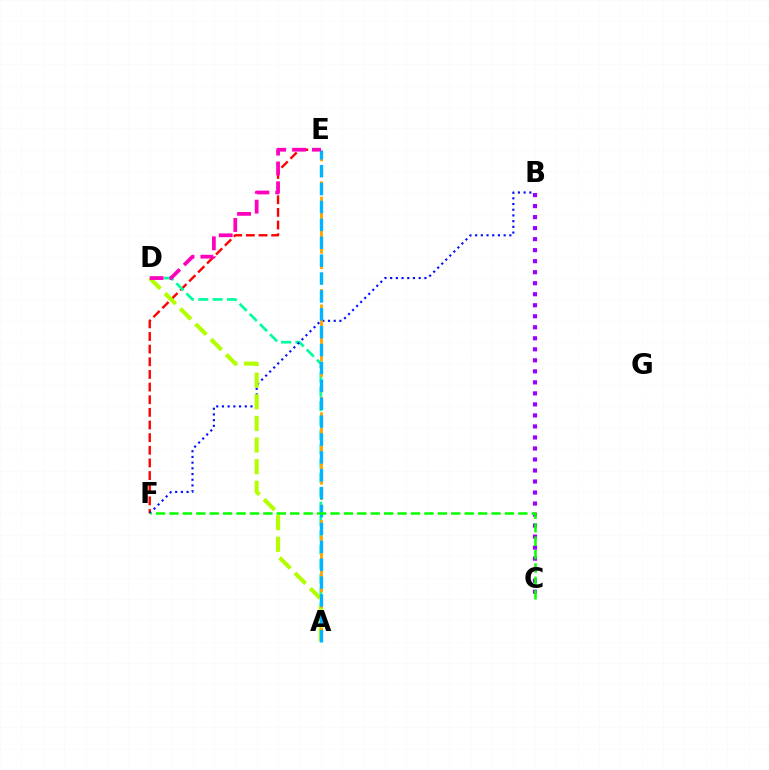{('B', 'C'): [{'color': '#9b00ff', 'line_style': 'dotted', 'thickness': 2.99}], ('E', 'F'): [{'color': '#ff0000', 'line_style': 'dashed', 'thickness': 1.72}], ('A', 'D'): [{'color': '#00ff9d', 'line_style': 'dashed', 'thickness': 1.95}, {'color': '#b3ff00', 'line_style': 'dashed', 'thickness': 2.94}], ('B', 'F'): [{'color': '#0010ff', 'line_style': 'dotted', 'thickness': 1.55}], ('A', 'E'): [{'color': '#ffa500', 'line_style': 'dashed', 'thickness': 2.09}, {'color': '#00b5ff', 'line_style': 'dashed', 'thickness': 2.43}], ('C', 'F'): [{'color': '#08ff00', 'line_style': 'dashed', 'thickness': 1.82}], ('D', 'E'): [{'color': '#ff00bd', 'line_style': 'dashed', 'thickness': 2.7}]}